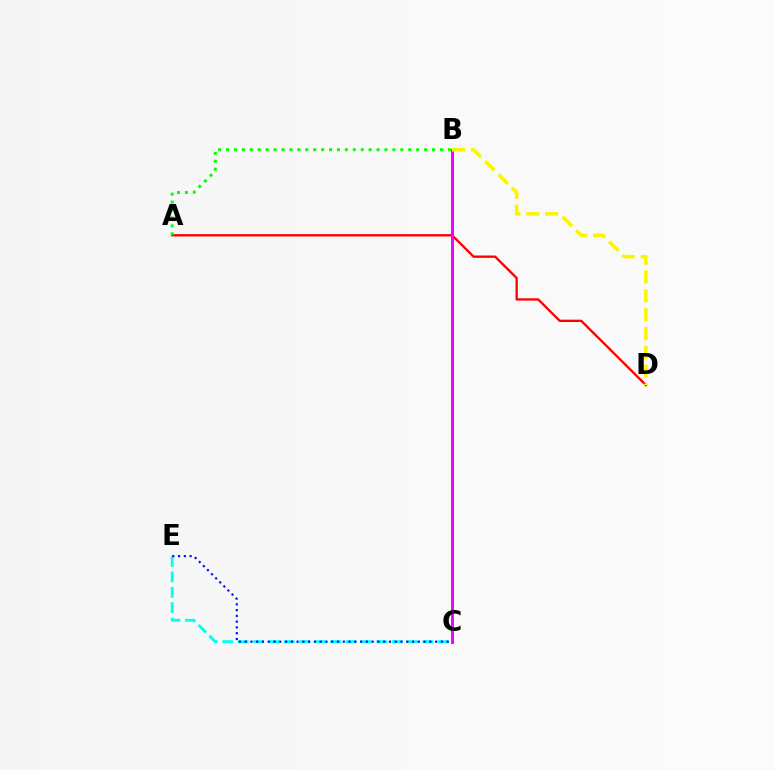{('A', 'D'): [{'color': '#ff0000', 'line_style': 'solid', 'thickness': 1.68}], ('B', 'C'): [{'color': '#ee00ff', 'line_style': 'solid', 'thickness': 2.12}], ('A', 'B'): [{'color': '#08ff00', 'line_style': 'dotted', 'thickness': 2.15}], ('C', 'E'): [{'color': '#00fff6', 'line_style': 'dashed', 'thickness': 2.09}, {'color': '#0010ff', 'line_style': 'dotted', 'thickness': 1.57}], ('B', 'D'): [{'color': '#fcf500', 'line_style': 'dashed', 'thickness': 2.56}]}